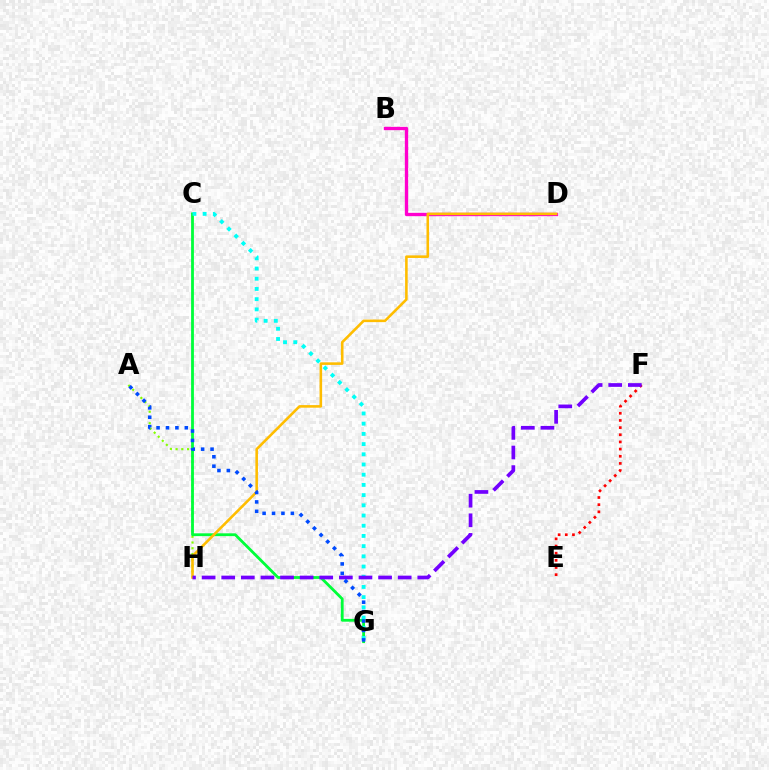{('A', 'H'): [{'color': '#84ff00', 'line_style': 'dotted', 'thickness': 1.56}], ('B', 'D'): [{'color': '#ff00cf', 'line_style': 'solid', 'thickness': 2.4}], ('C', 'G'): [{'color': '#00ff39', 'line_style': 'solid', 'thickness': 2.02}, {'color': '#00fff6', 'line_style': 'dotted', 'thickness': 2.77}], ('E', 'F'): [{'color': '#ff0000', 'line_style': 'dotted', 'thickness': 1.95}], ('D', 'H'): [{'color': '#ffbd00', 'line_style': 'solid', 'thickness': 1.86}], ('F', 'H'): [{'color': '#7200ff', 'line_style': 'dashed', 'thickness': 2.66}], ('A', 'G'): [{'color': '#004bff', 'line_style': 'dotted', 'thickness': 2.56}]}